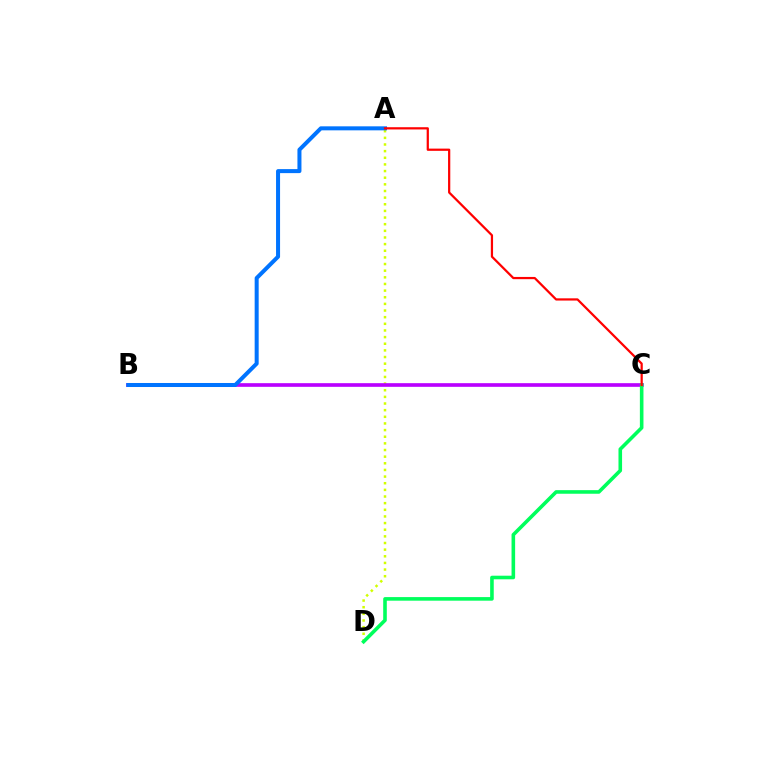{('A', 'D'): [{'color': '#d1ff00', 'line_style': 'dotted', 'thickness': 1.8}], ('B', 'C'): [{'color': '#b900ff', 'line_style': 'solid', 'thickness': 2.64}], ('A', 'B'): [{'color': '#0074ff', 'line_style': 'solid', 'thickness': 2.89}], ('C', 'D'): [{'color': '#00ff5c', 'line_style': 'solid', 'thickness': 2.59}], ('A', 'C'): [{'color': '#ff0000', 'line_style': 'solid', 'thickness': 1.61}]}